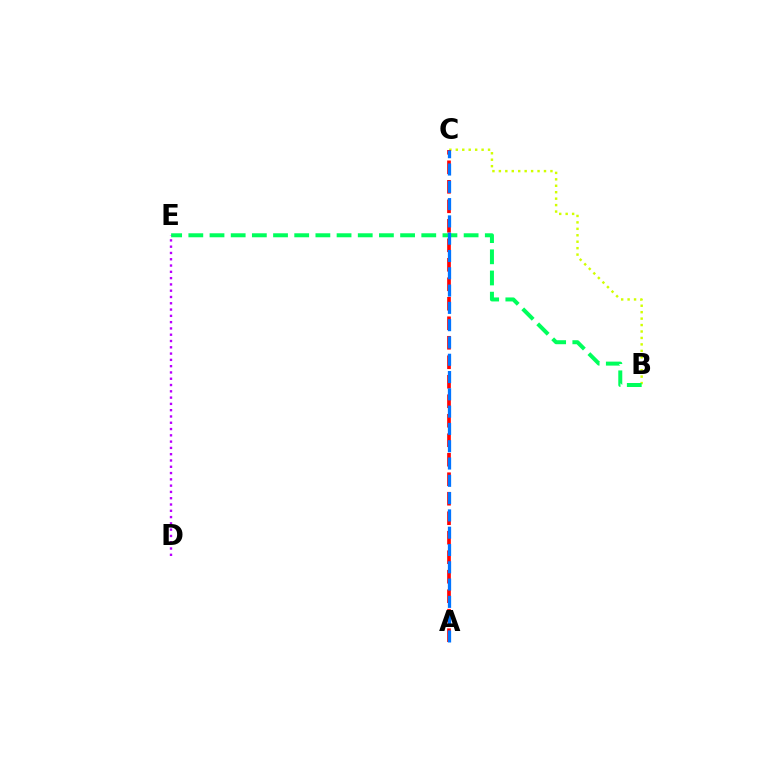{('B', 'C'): [{'color': '#d1ff00', 'line_style': 'dotted', 'thickness': 1.75}], ('A', 'C'): [{'color': '#ff0000', 'line_style': 'dashed', 'thickness': 2.65}, {'color': '#0074ff', 'line_style': 'dashed', 'thickness': 2.35}], ('B', 'E'): [{'color': '#00ff5c', 'line_style': 'dashed', 'thickness': 2.88}], ('D', 'E'): [{'color': '#b900ff', 'line_style': 'dotted', 'thickness': 1.71}]}